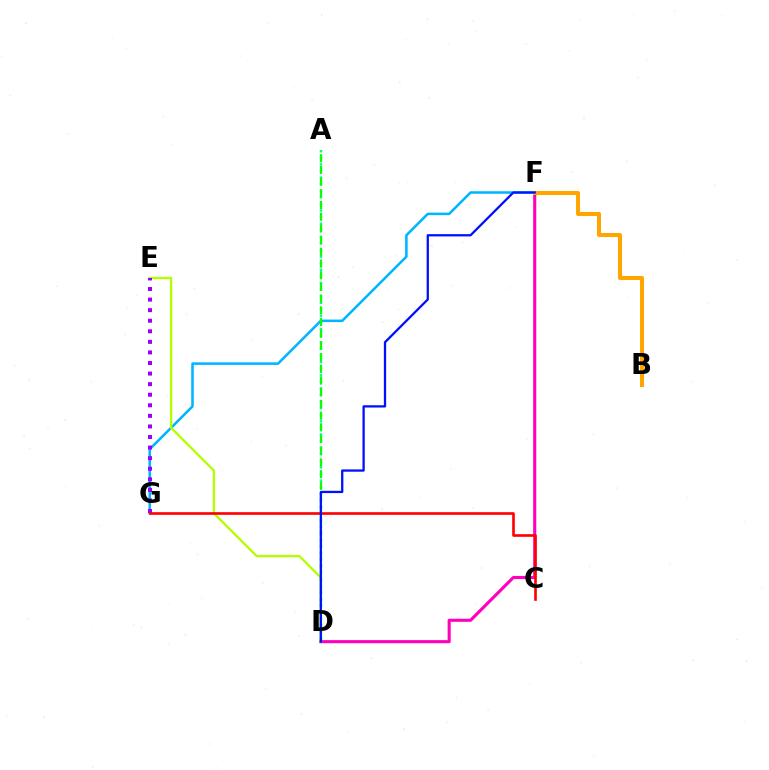{('F', 'G'): [{'color': '#00b5ff', 'line_style': 'solid', 'thickness': 1.83}], ('D', 'F'): [{'color': '#ff00bd', 'line_style': 'solid', 'thickness': 2.23}, {'color': '#0010ff', 'line_style': 'solid', 'thickness': 1.64}], ('D', 'E'): [{'color': '#b3ff00', 'line_style': 'solid', 'thickness': 1.67}], ('B', 'F'): [{'color': '#ffa500', 'line_style': 'solid', 'thickness': 2.91}], ('A', 'D'): [{'color': '#00ff9d', 'line_style': 'dotted', 'thickness': 1.79}, {'color': '#08ff00', 'line_style': 'dashed', 'thickness': 1.59}], ('E', 'G'): [{'color': '#9b00ff', 'line_style': 'dotted', 'thickness': 2.87}], ('C', 'G'): [{'color': '#ff0000', 'line_style': 'solid', 'thickness': 1.9}]}